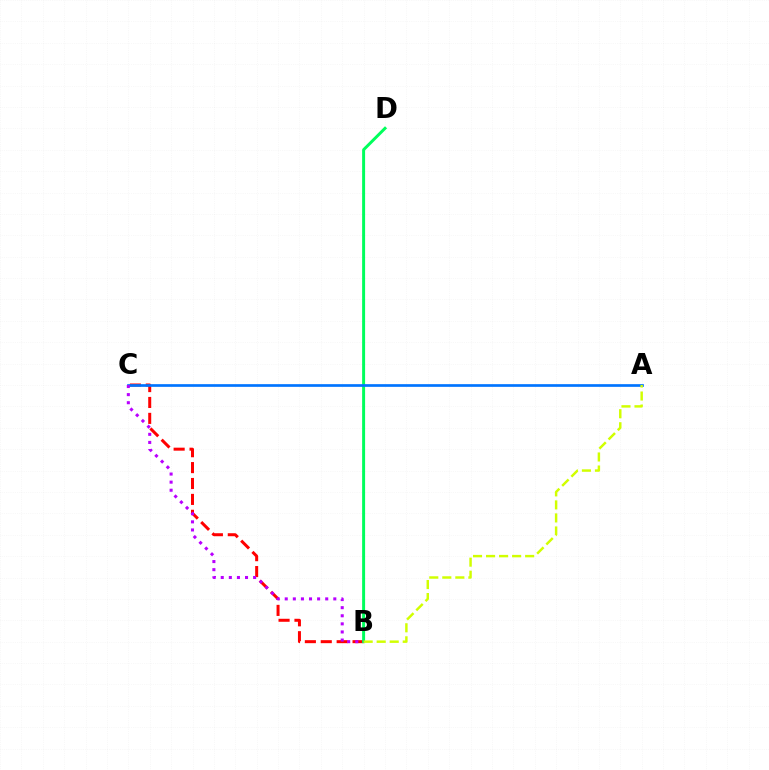{('B', 'C'): [{'color': '#ff0000', 'line_style': 'dashed', 'thickness': 2.16}, {'color': '#b900ff', 'line_style': 'dotted', 'thickness': 2.2}], ('B', 'D'): [{'color': '#00ff5c', 'line_style': 'solid', 'thickness': 2.13}], ('A', 'C'): [{'color': '#0074ff', 'line_style': 'solid', 'thickness': 1.93}], ('A', 'B'): [{'color': '#d1ff00', 'line_style': 'dashed', 'thickness': 1.77}]}